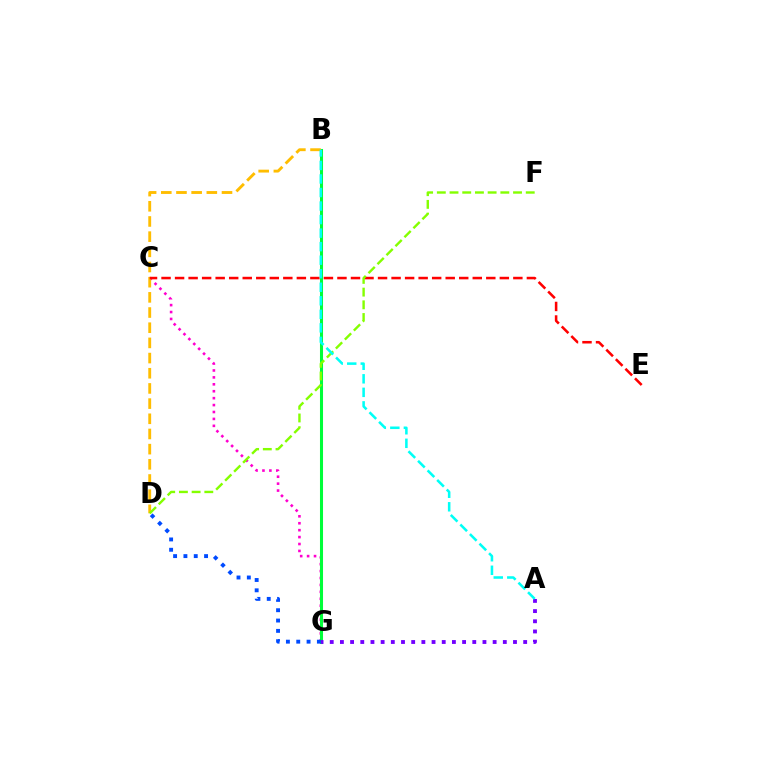{('C', 'G'): [{'color': '#ff00cf', 'line_style': 'dotted', 'thickness': 1.88}], ('B', 'G'): [{'color': '#00ff39', 'line_style': 'solid', 'thickness': 2.2}], ('B', 'D'): [{'color': '#ffbd00', 'line_style': 'dashed', 'thickness': 2.06}], ('C', 'E'): [{'color': '#ff0000', 'line_style': 'dashed', 'thickness': 1.84}], ('A', 'G'): [{'color': '#7200ff', 'line_style': 'dotted', 'thickness': 2.77}], ('D', 'F'): [{'color': '#84ff00', 'line_style': 'dashed', 'thickness': 1.73}], ('D', 'G'): [{'color': '#004bff', 'line_style': 'dotted', 'thickness': 2.81}], ('A', 'B'): [{'color': '#00fff6', 'line_style': 'dashed', 'thickness': 1.84}]}